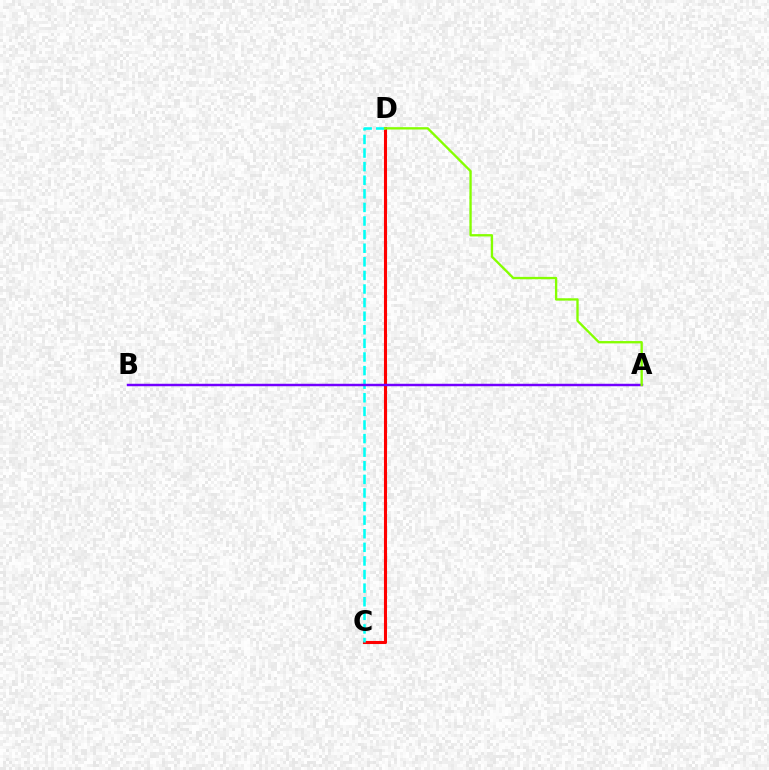{('C', 'D'): [{'color': '#ff0000', 'line_style': 'solid', 'thickness': 2.22}, {'color': '#00fff6', 'line_style': 'dashed', 'thickness': 1.85}], ('A', 'B'): [{'color': '#7200ff', 'line_style': 'solid', 'thickness': 1.78}], ('A', 'D'): [{'color': '#84ff00', 'line_style': 'solid', 'thickness': 1.68}]}